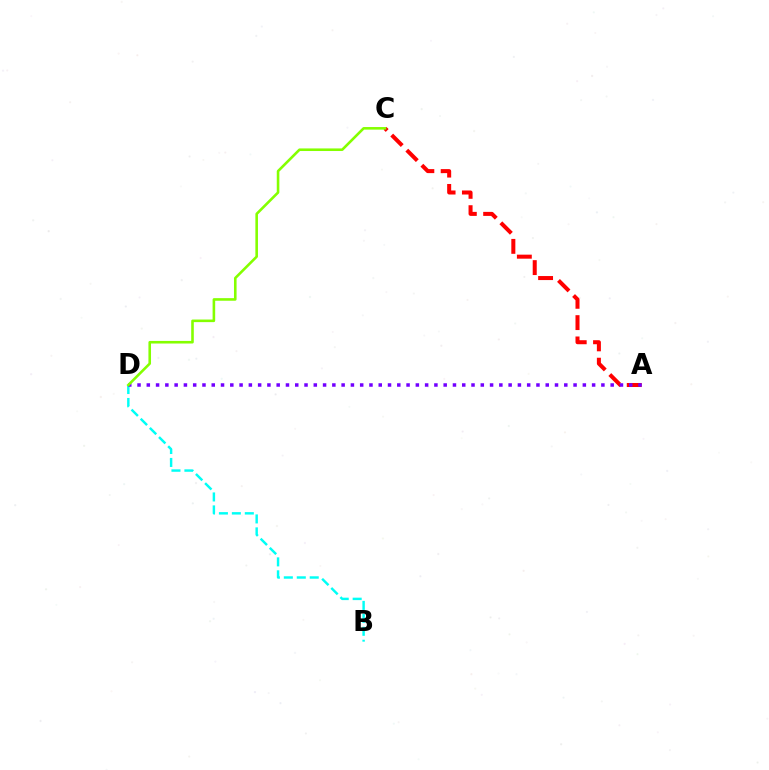{('B', 'D'): [{'color': '#00fff6', 'line_style': 'dashed', 'thickness': 1.76}], ('A', 'C'): [{'color': '#ff0000', 'line_style': 'dashed', 'thickness': 2.9}], ('A', 'D'): [{'color': '#7200ff', 'line_style': 'dotted', 'thickness': 2.52}], ('C', 'D'): [{'color': '#84ff00', 'line_style': 'solid', 'thickness': 1.87}]}